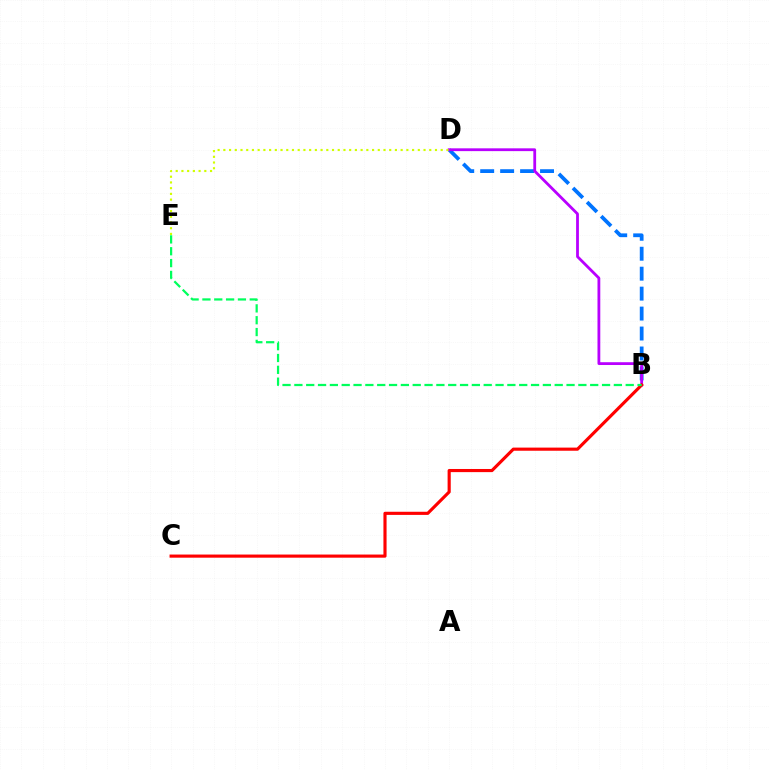{('B', 'D'): [{'color': '#0074ff', 'line_style': 'dashed', 'thickness': 2.71}, {'color': '#b900ff', 'line_style': 'solid', 'thickness': 2.01}], ('B', 'C'): [{'color': '#ff0000', 'line_style': 'solid', 'thickness': 2.26}], ('D', 'E'): [{'color': '#d1ff00', 'line_style': 'dotted', 'thickness': 1.55}], ('B', 'E'): [{'color': '#00ff5c', 'line_style': 'dashed', 'thickness': 1.61}]}